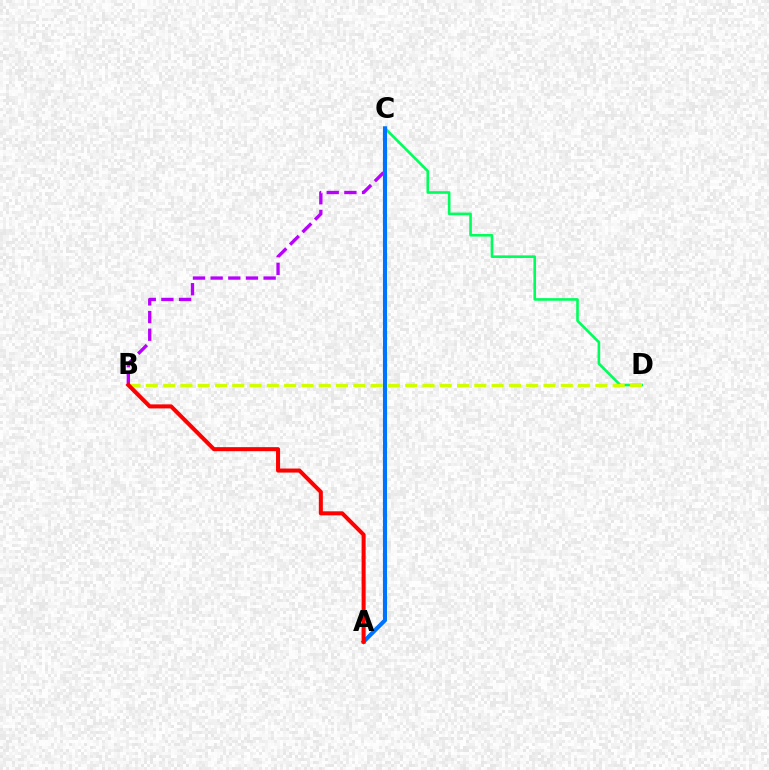{('C', 'D'): [{'color': '#00ff5c', 'line_style': 'solid', 'thickness': 1.89}], ('B', 'D'): [{'color': '#d1ff00', 'line_style': 'dashed', 'thickness': 2.35}], ('B', 'C'): [{'color': '#b900ff', 'line_style': 'dashed', 'thickness': 2.4}], ('A', 'C'): [{'color': '#0074ff', 'line_style': 'solid', 'thickness': 2.95}], ('A', 'B'): [{'color': '#ff0000', 'line_style': 'solid', 'thickness': 2.91}]}